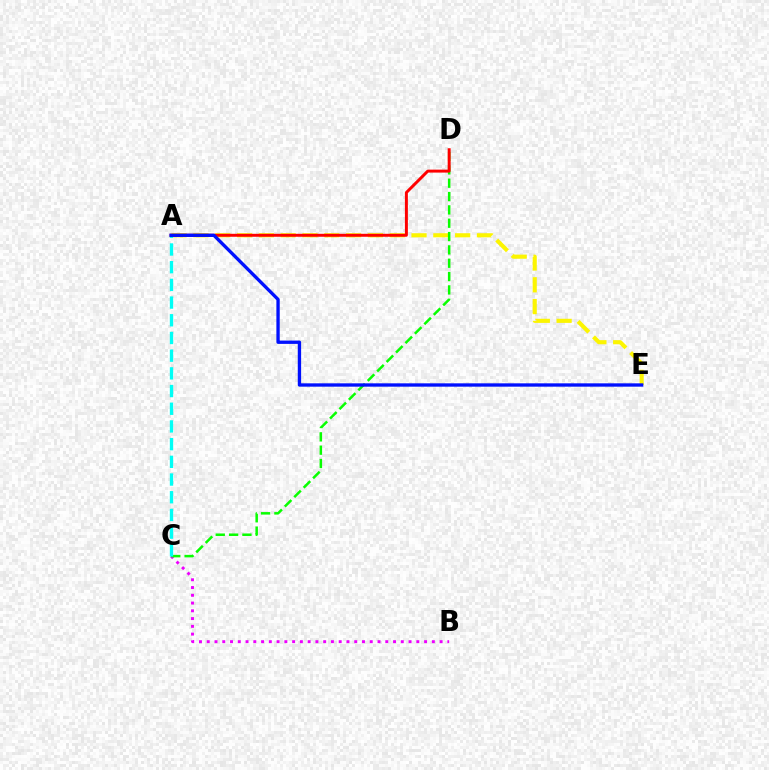{('A', 'E'): [{'color': '#fcf500', 'line_style': 'dashed', 'thickness': 2.96}, {'color': '#0010ff', 'line_style': 'solid', 'thickness': 2.4}], ('B', 'C'): [{'color': '#ee00ff', 'line_style': 'dotted', 'thickness': 2.11}], ('C', 'D'): [{'color': '#08ff00', 'line_style': 'dashed', 'thickness': 1.81}], ('A', 'C'): [{'color': '#00fff6', 'line_style': 'dashed', 'thickness': 2.4}], ('A', 'D'): [{'color': '#ff0000', 'line_style': 'solid', 'thickness': 2.13}]}